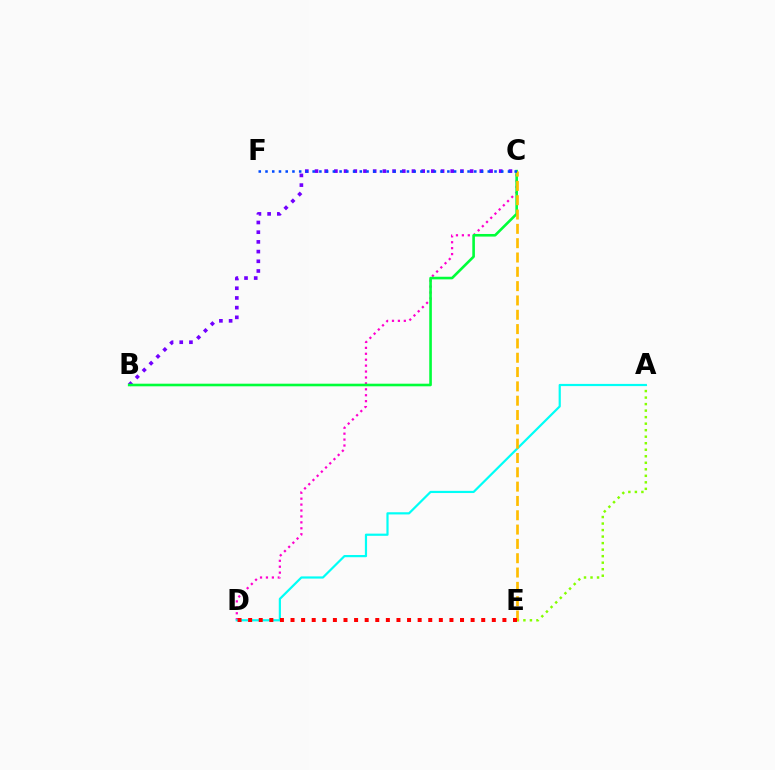{('C', 'D'): [{'color': '#ff00cf', 'line_style': 'dotted', 'thickness': 1.61}], ('B', 'C'): [{'color': '#7200ff', 'line_style': 'dotted', 'thickness': 2.63}, {'color': '#00ff39', 'line_style': 'solid', 'thickness': 1.88}], ('A', 'E'): [{'color': '#84ff00', 'line_style': 'dotted', 'thickness': 1.77}], ('A', 'D'): [{'color': '#00fff6', 'line_style': 'solid', 'thickness': 1.58}], ('C', 'E'): [{'color': '#ffbd00', 'line_style': 'dashed', 'thickness': 1.95}], ('D', 'E'): [{'color': '#ff0000', 'line_style': 'dotted', 'thickness': 2.88}], ('C', 'F'): [{'color': '#004bff', 'line_style': 'dotted', 'thickness': 1.83}]}